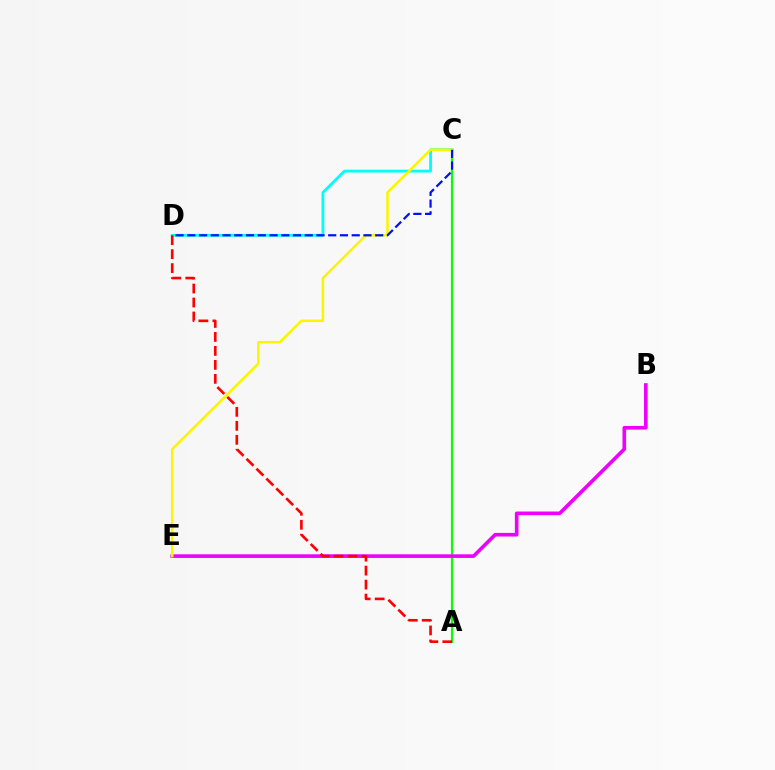{('A', 'C'): [{'color': '#08ff00', 'line_style': 'solid', 'thickness': 1.57}], ('B', 'E'): [{'color': '#ee00ff', 'line_style': 'solid', 'thickness': 2.61}], ('C', 'D'): [{'color': '#00fff6', 'line_style': 'solid', 'thickness': 2.02}, {'color': '#0010ff', 'line_style': 'dashed', 'thickness': 1.6}], ('C', 'E'): [{'color': '#fcf500', 'line_style': 'solid', 'thickness': 1.82}], ('A', 'D'): [{'color': '#ff0000', 'line_style': 'dashed', 'thickness': 1.9}]}